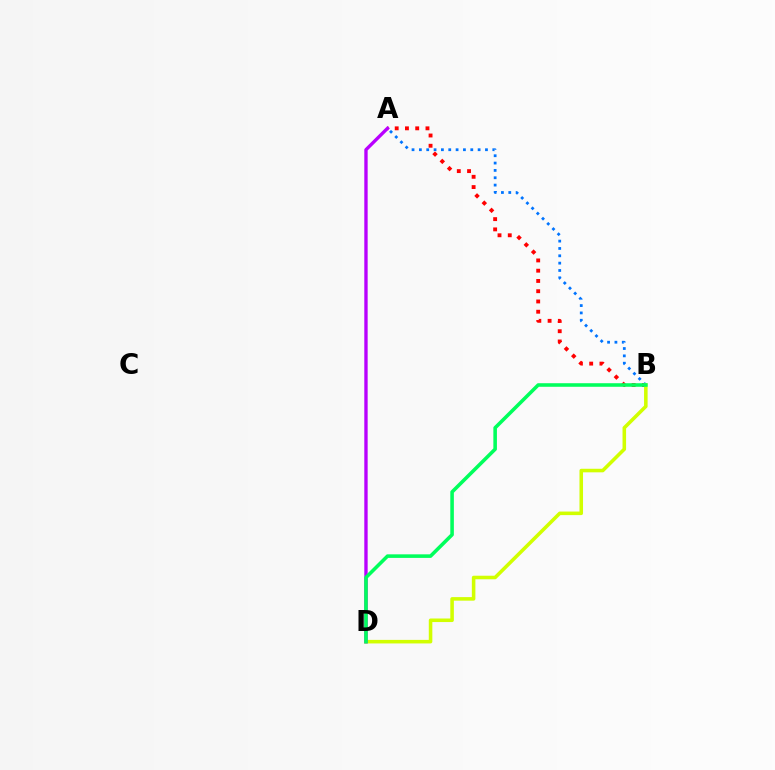{('A', 'B'): [{'color': '#ff0000', 'line_style': 'dotted', 'thickness': 2.79}, {'color': '#0074ff', 'line_style': 'dotted', 'thickness': 1.99}], ('B', 'D'): [{'color': '#d1ff00', 'line_style': 'solid', 'thickness': 2.56}, {'color': '#00ff5c', 'line_style': 'solid', 'thickness': 2.57}], ('A', 'D'): [{'color': '#b900ff', 'line_style': 'solid', 'thickness': 2.41}]}